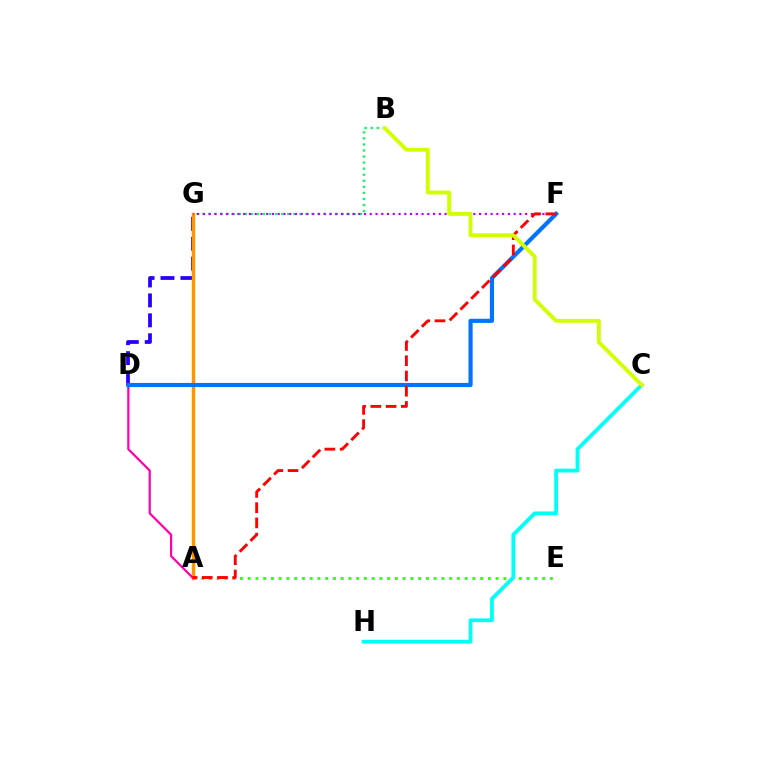{('A', 'E'): [{'color': '#3dff00', 'line_style': 'dotted', 'thickness': 2.11}], ('B', 'G'): [{'color': '#00ff5c', 'line_style': 'dotted', 'thickness': 1.64}], ('D', 'G'): [{'color': '#2500ff', 'line_style': 'dashed', 'thickness': 2.71}], ('A', 'G'): [{'color': '#ff9400', 'line_style': 'solid', 'thickness': 2.45}], ('C', 'H'): [{'color': '#00fff6', 'line_style': 'solid', 'thickness': 2.73}], ('F', 'G'): [{'color': '#b900ff', 'line_style': 'dotted', 'thickness': 1.56}], ('A', 'D'): [{'color': '#ff00ac', 'line_style': 'solid', 'thickness': 1.58}], ('D', 'F'): [{'color': '#0074ff', 'line_style': 'solid', 'thickness': 2.99}], ('A', 'F'): [{'color': '#ff0000', 'line_style': 'dashed', 'thickness': 2.07}], ('B', 'C'): [{'color': '#d1ff00', 'line_style': 'solid', 'thickness': 2.78}]}